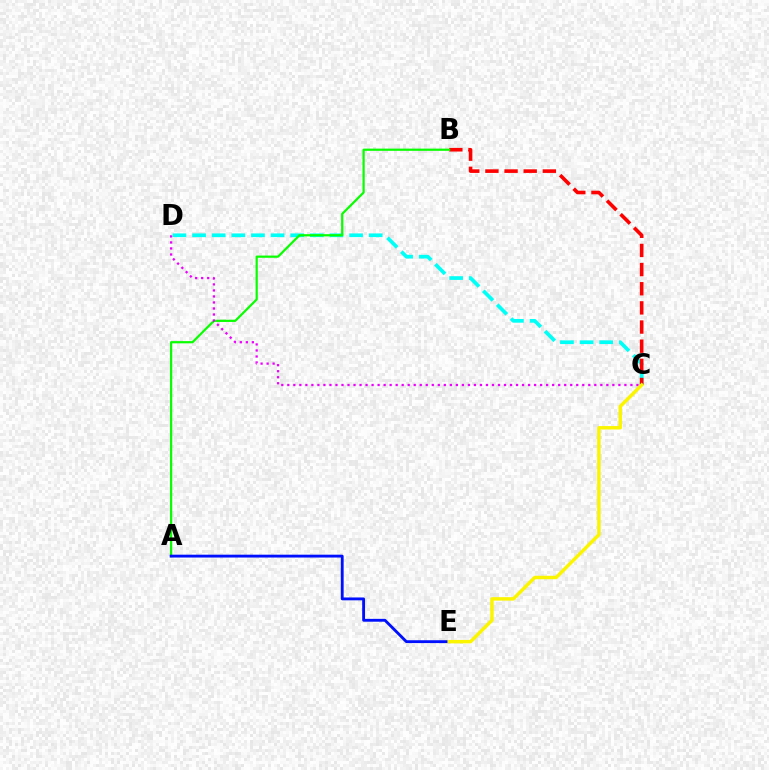{('C', 'D'): [{'color': '#00fff6', 'line_style': 'dashed', 'thickness': 2.67}, {'color': '#ee00ff', 'line_style': 'dotted', 'thickness': 1.64}], ('B', 'C'): [{'color': '#ff0000', 'line_style': 'dashed', 'thickness': 2.6}], ('A', 'B'): [{'color': '#08ff00', 'line_style': 'solid', 'thickness': 1.6}], ('A', 'E'): [{'color': '#0010ff', 'line_style': 'solid', 'thickness': 2.06}], ('C', 'E'): [{'color': '#fcf500', 'line_style': 'solid', 'thickness': 2.48}]}